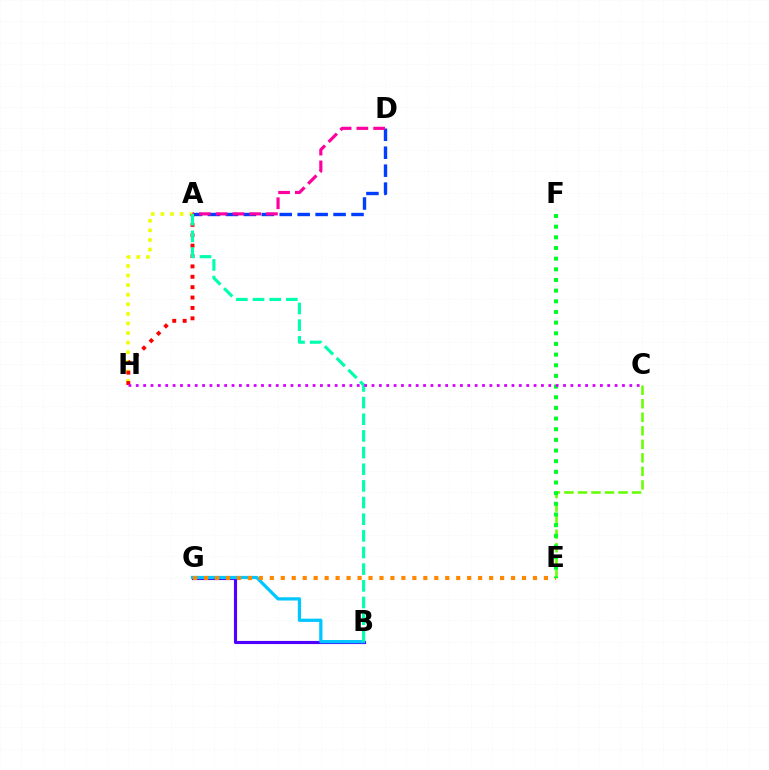{('B', 'G'): [{'color': '#4f00ff', 'line_style': 'solid', 'thickness': 2.25}, {'color': '#00c7ff', 'line_style': 'solid', 'thickness': 2.34}], ('A', 'D'): [{'color': '#003fff', 'line_style': 'dashed', 'thickness': 2.44}, {'color': '#ff00a0', 'line_style': 'dashed', 'thickness': 2.28}], ('E', 'G'): [{'color': '#ff8800', 'line_style': 'dotted', 'thickness': 2.98}], ('C', 'E'): [{'color': '#66ff00', 'line_style': 'dashed', 'thickness': 1.84}], ('A', 'H'): [{'color': '#eeff00', 'line_style': 'dotted', 'thickness': 2.61}, {'color': '#ff0000', 'line_style': 'dotted', 'thickness': 2.82}], ('A', 'B'): [{'color': '#00ffaf', 'line_style': 'dashed', 'thickness': 2.26}], ('E', 'F'): [{'color': '#00ff27', 'line_style': 'dotted', 'thickness': 2.9}], ('C', 'H'): [{'color': '#d600ff', 'line_style': 'dotted', 'thickness': 2.0}]}